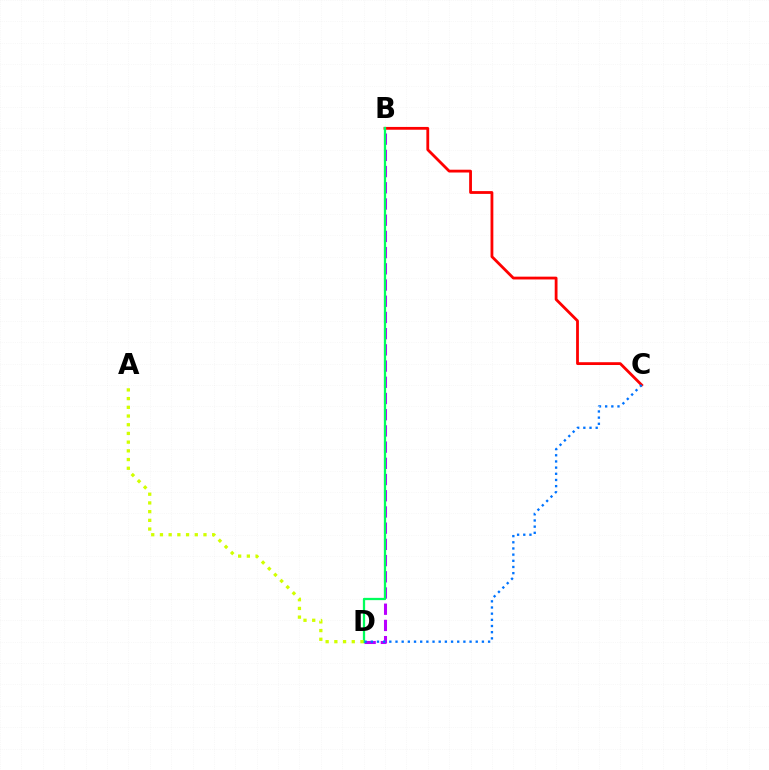{('B', 'D'): [{'color': '#b900ff', 'line_style': 'dashed', 'thickness': 2.2}, {'color': '#00ff5c', 'line_style': 'solid', 'thickness': 1.64}], ('B', 'C'): [{'color': '#ff0000', 'line_style': 'solid', 'thickness': 2.02}], ('C', 'D'): [{'color': '#0074ff', 'line_style': 'dotted', 'thickness': 1.68}], ('A', 'D'): [{'color': '#d1ff00', 'line_style': 'dotted', 'thickness': 2.37}]}